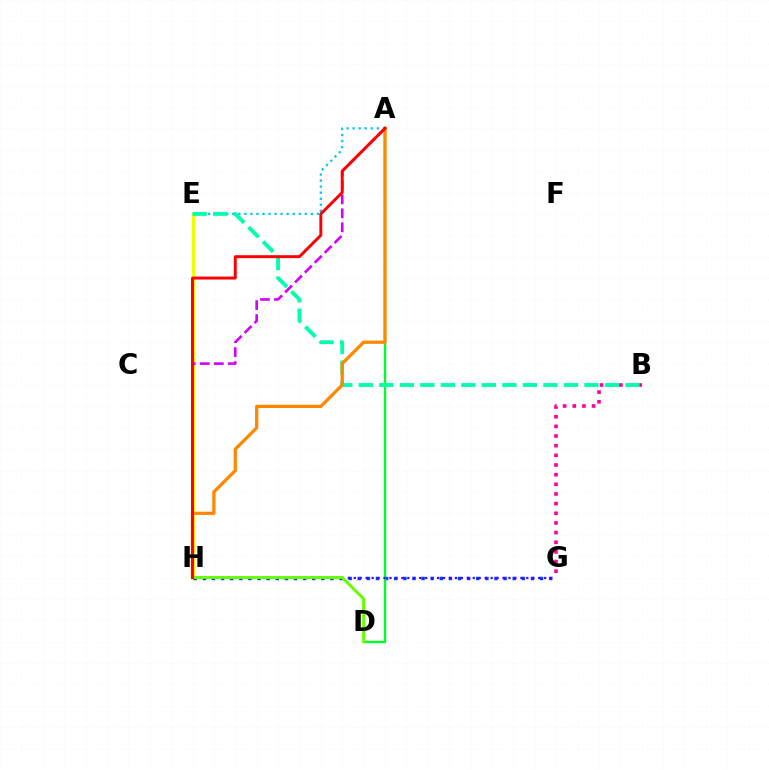{('E', 'H'): [{'color': '#eeff00', 'line_style': 'solid', 'thickness': 2.39}], ('A', 'H'): [{'color': '#d600ff', 'line_style': 'dashed', 'thickness': 1.9}, {'color': '#ff8800', 'line_style': 'solid', 'thickness': 2.35}, {'color': '#ff0000', 'line_style': 'solid', 'thickness': 2.12}], ('B', 'G'): [{'color': '#ff00a0', 'line_style': 'dotted', 'thickness': 2.62}], ('A', 'E'): [{'color': '#00c7ff', 'line_style': 'dotted', 'thickness': 1.64}], ('G', 'H'): [{'color': '#003fff', 'line_style': 'dotted', 'thickness': 2.48}, {'color': '#4f00ff', 'line_style': 'dotted', 'thickness': 1.62}], ('A', 'D'): [{'color': '#00ff27', 'line_style': 'solid', 'thickness': 1.7}], ('B', 'E'): [{'color': '#00ffaf', 'line_style': 'dashed', 'thickness': 2.79}], ('D', 'H'): [{'color': '#66ff00', 'line_style': 'solid', 'thickness': 2.12}]}